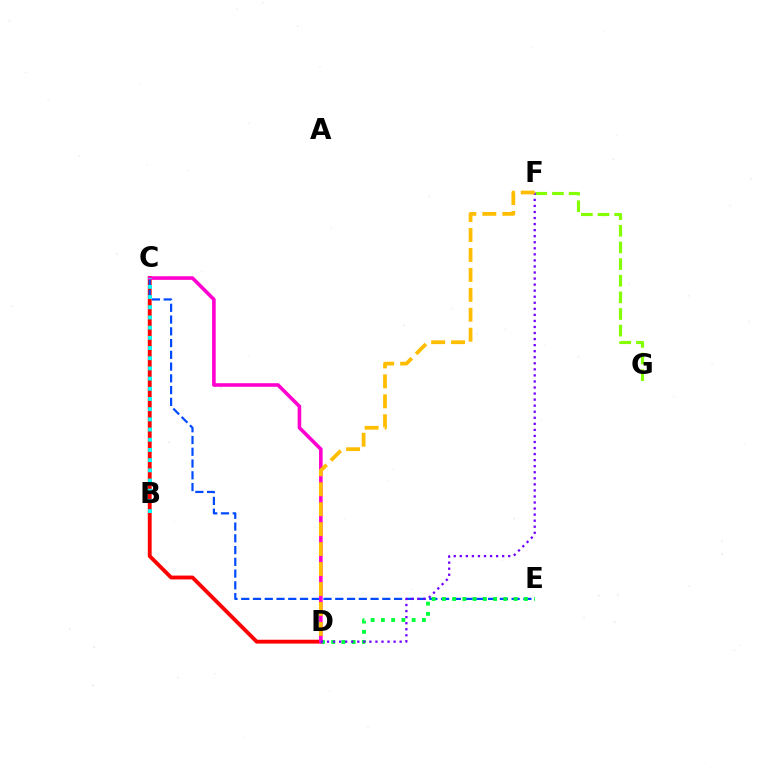{('C', 'D'): [{'color': '#ff0000', 'line_style': 'solid', 'thickness': 2.77}, {'color': '#ff00cf', 'line_style': 'solid', 'thickness': 2.59}], ('C', 'E'): [{'color': '#004bff', 'line_style': 'dashed', 'thickness': 1.6}], ('F', 'G'): [{'color': '#84ff00', 'line_style': 'dashed', 'thickness': 2.26}], ('D', 'E'): [{'color': '#00ff39', 'line_style': 'dotted', 'thickness': 2.78}], ('D', 'F'): [{'color': '#7200ff', 'line_style': 'dotted', 'thickness': 1.64}, {'color': '#ffbd00', 'line_style': 'dashed', 'thickness': 2.71}], ('B', 'C'): [{'color': '#00fff6', 'line_style': 'dotted', 'thickness': 2.77}]}